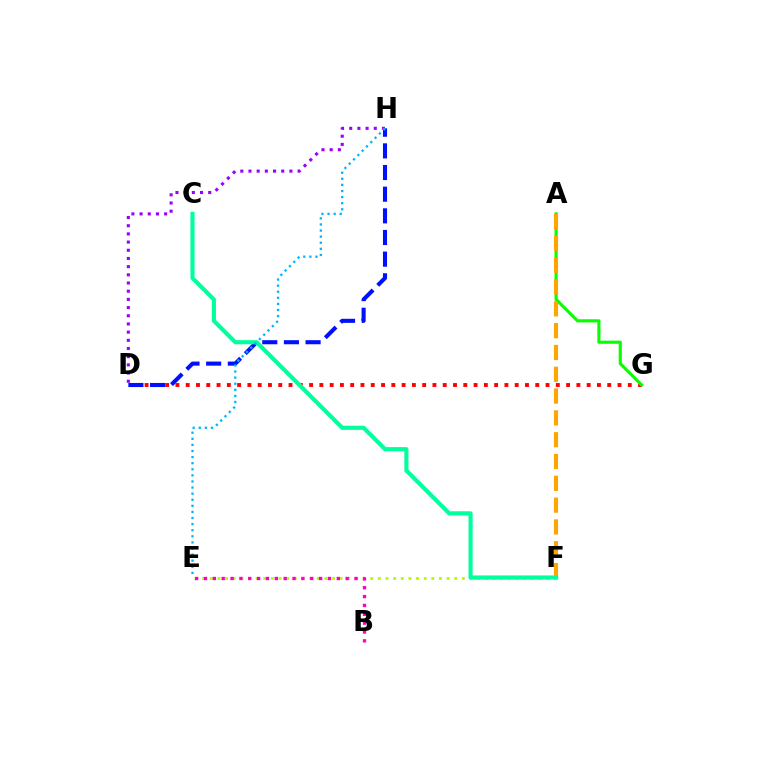{('E', 'F'): [{'color': '#b3ff00', 'line_style': 'dotted', 'thickness': 2.08}], ('B', 'E'): [{'color': '#ff00bd', 'line_style': 'dotted', 'thickness': 2.41}], ('D', 'G'): [{'color': '#ff0000', 'line_style': 'dotted', 'thickness': 2.79}], ('A', 'G'): [{'color': '#08ff00', 'line_style': 'solid', 'thickness': 2.26}], ('D', 'H'): [{'color': '#0010ff', 'line_style': 'dashed', 'thickness': 2.94}, {'color': '#9b00ff', 'line_style': 'dotted', 'thickness': 2.22}], ('A', 'F'): [{'color': '#ffa500', 'line_style': 'dashed', 'thickness': 2.96}], ('C', 'F'): [{'color': '#00ff9d', 'line_style': 'solid', 'thickness': 2.97}], ('E', 'H'): [{'color': '#00b5ff', 'line_style': 'dotted', 'thickness': 1.66}]}